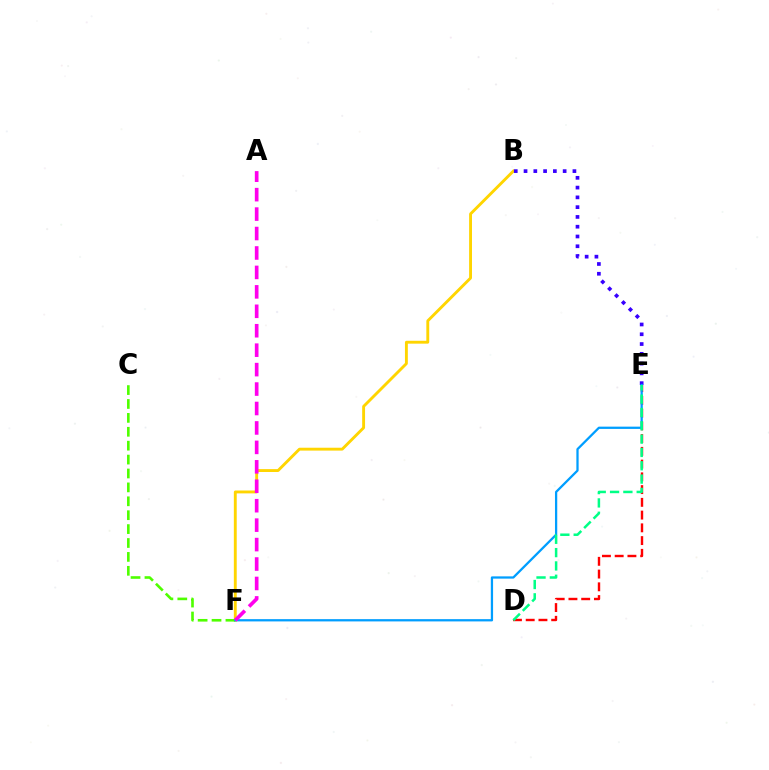{('B', 'F'): [{'color': '#ffd500', 'line_style': 'solid', 'thickness': 2.07}], ('D', 'E'): [{'color': '#ff0000', 'line_style': 'dashed', 'thickness': 1.73}, {'color': '#00ff86', 'line_style': 'dashed', 'thickness': 1.81}], ('C', 'F'): [{'color': '#4fff00', 'line_style': 'dashed', 'thickness': 1.89}], ('B', 'E'): [{'color': '#3700ff', 'line_style': 'dotted', 'thickness': 2.66}], ('E', 'F'): [{'color': '#009eff', 'line_style': 'solid', 'thickness': 1.63}], ('A', 'F'): [{'color': '#ff00ed', 'line_style': 'dashed', 'thickness': 2.64}]}